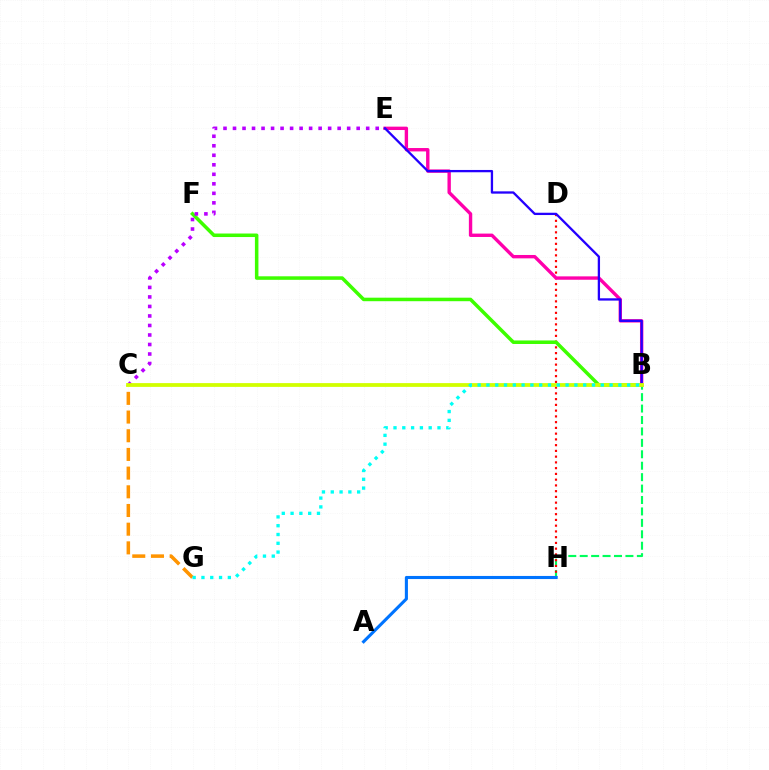{('B', 'H'): [{'color': '#00ff5c', 'line_style': 'dashed', 'thickness': 1.55}], ('D', 'H'): [{'color': '#ff0000', 'line_style': 'dotted', 'thickness': 1.56}], ('B', 'F'): [{'color': '#3dff00', 'line_style': 'solid', 'thickness': 2.54}], ('B', 'E'): [{'color': '#ff00ac', 'line_style': 'solid', 'thickness': 2.43}, {'color': '#2500ff', 'line_style': 'solid', 'thickness': 1.66}], ('C', 'E'): [{'color': '#b900ff', 'line_style': 'dotted', 'thickness': 2.58}], ('A', 'H'): [{'color': '#0074ff', 'line_style': 'solid', 'thickness': 2.23}], ('C', 'G'): [{'color': '#ff9400', 'line_style': 'dashed', 'thickness': 2.54}], ('B', 'C'): [{'color': '#d1ff00', 'line_style': 'solid', 'thickness': 2.72}], ('B', 'G'): [{'color': '#00fff6', 'line_style': 'dotted', 'thickness': 2.39}]}